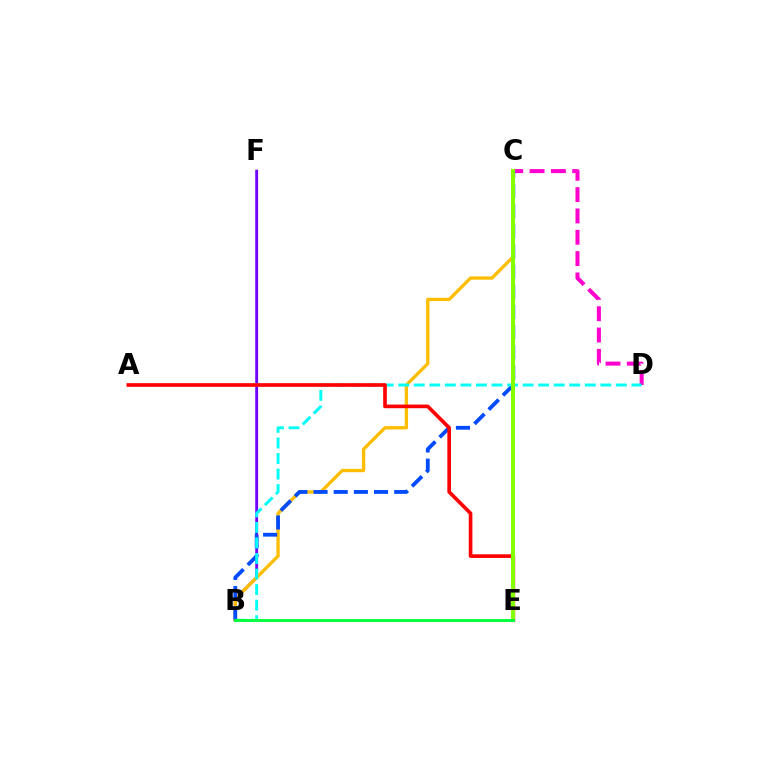{('B', 'F'): [{'color': '#7200ff', 'line_style': 'solid', 'thickness': 2.06}], ('B', 'C'): [{'color': '#ffbd00', 'line_style': 'solid', 'thickness': 2.39}, {'color': '#004bff', 'line_style': 'dashed', 'thickness': 2.74}], ('C', 'D'): [{'color': '#ff00cf', 'line_style': 'dashed', 'thickness': 2.9}], ('B', 'D'): [{'color': '#00fff6', 'line_style': 'dashed', 'thickness': 2.11}], ('A', 'E'): [{'color': '#ff0000', 'line_style': 'solid', 'thickness': 2.63}], ('C', 'E'): [{'color': '#84ff00', 'line_style': 'solid', 'thickness': 2.89}], ('B', 'E'): [{'color': '#00ff39', 'line_style': 'solid', 'thickness': 2.09}]}